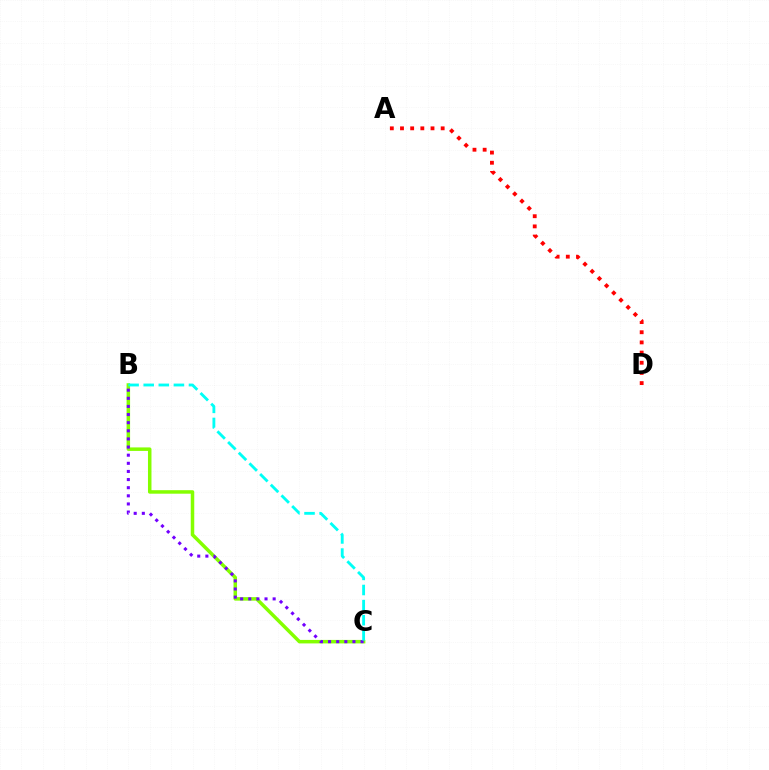{('B', 'C'): [{'color': '#84ff00', 'line_style': 'solid', 'thickness': 2.52}, {'color': '#7200ff', 'line_style': 'dotted', 'thickness': 2.21}, {'color': '#00fff6', 'line_style': 'dashed', 'thickness': 2.05}], ('A', 'D'): [{'color': '#ff0000', 'line_style': 'dotted', 'thickness': 2.76}]}